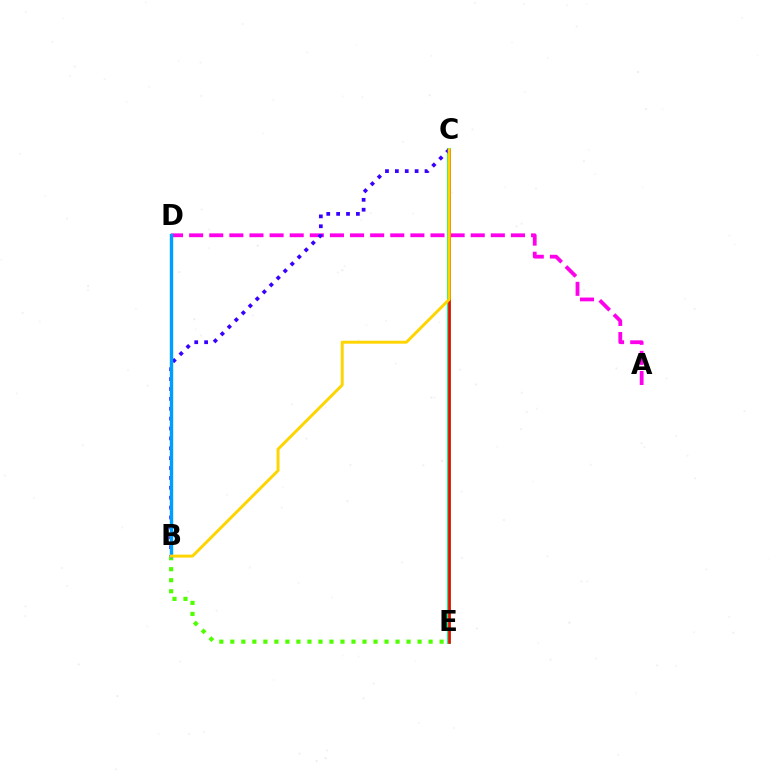{('C', 'E'): [{'color': '#00ff86', 'line_style': 'solid', 'thickness': 2.9}, {'color': '#ff0000', 'line_style': 'solid', 'thickness': 1.85}], ('A', 'D'): [{'color': '#ff00ed', 'line_style': 'dashed', 'thickness': 2.73}], ('B', 'E'): [{'color': '#4fff00', 'line_style': 'dotted', 'thickness': 2.99}], ('B', 'C'): [{'color': '#3700ff', 'line_style': 'dotted', 'thickness': 2.69}, {'color': '#ffd500', 'line_style': 'solid', 'thickness': 2.12}], ('B', 'D'): [{'color': '#009eff', 'line_style': 'solid', 'thickness': 2.44}]}